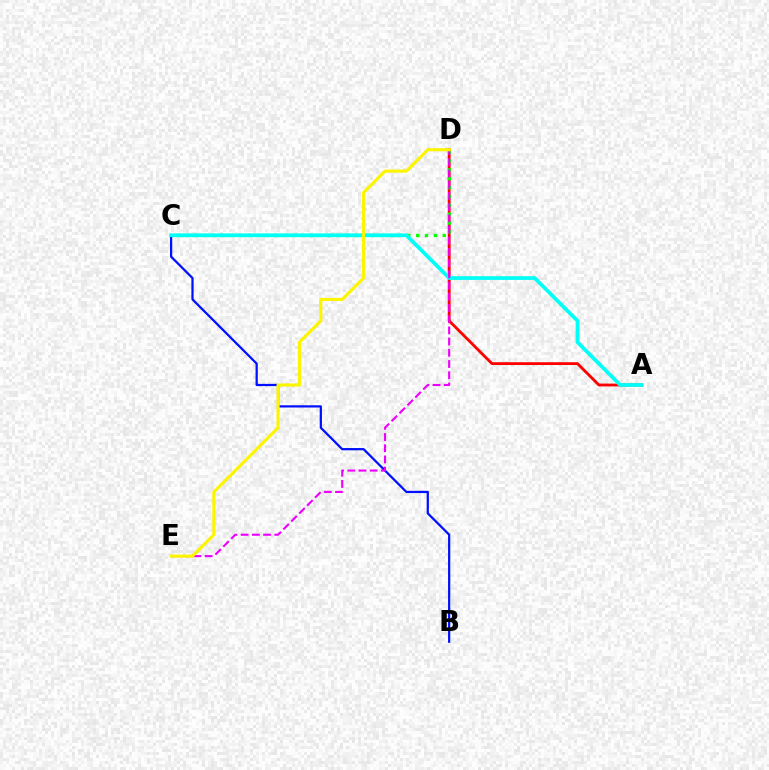{('B', 'C'): [{'color': '#0010ff', 'line_style': 'solid', 'thickness': 1.61}], ('A', 'D'): [{'color': '#ff0000', 'line_style': 'solid', 'thickness': 2.03}], ('C', 'D'): [{'color': '#08ff00', 'line_style': 'dotted', 'thickness': 2.41}], ('A', 'C'): [{'color': '#00fff6', 'line_style': 'solid', 'thickness': 2.68}], ('D', 'E'): [{'color': '#ee00ff', 'line_style': 'dashed', 'thickness': 1.52}, {'color': '#fcf500', 'line_style': 'solid', 'thickness': 2.25}]}